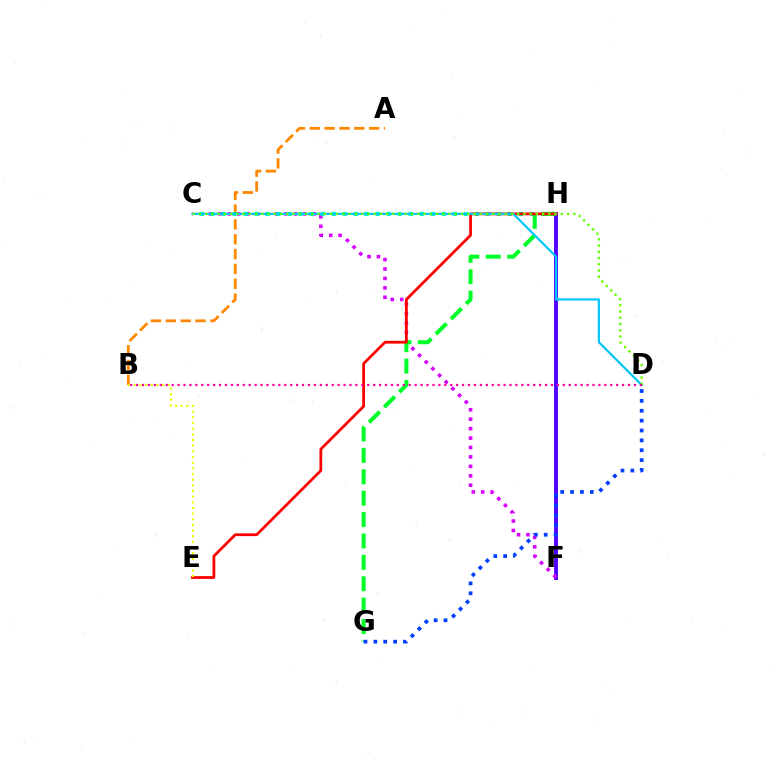{('A', 'B'): [{'color': '#ff8800', 'line_style': 'dashed', 'thickness': 2.01}], ('F', 'H'): [{'color': '#4f00ff', 'line_style': 'solid', 'thickness': 2.8}], ('C', 'F'): [{'color': '#d600ff', 'line_style': 'dotted', 'thickness': 2.56}], ('C', 'H'): [{'color': '#00ffaf', 'line_style': 'dotted', 'thickness': 2.99}], ('G', 'H'): [{'color': '#00ff27', 'line_style': 'dashed', 'thickness': 2.91}], ('E', 'H'): [{'color': '#ff0000', 'line_style': 'solid', 'thickness': 2.0}], ('B', 'E'): [{'color': '#eeff00', 'line_style': 'dotted', 'thickness': 1.54}], ('C', 'D'): [{'color': '#00c7ff', 'line_style': 'solid', 'thickness': 1.62}, {'color': '#66ff00', 'line_style': 'dotted', 'thickness': 1.7}], ('B', 'D'): [{'color': '#ff00a0', 'line_style': 'dotted', 'thickness': 1.61}], ('D', 'G'): [{'color': '#003fff', 'line_style': 'dotted', 'thickness': 2.68}]}